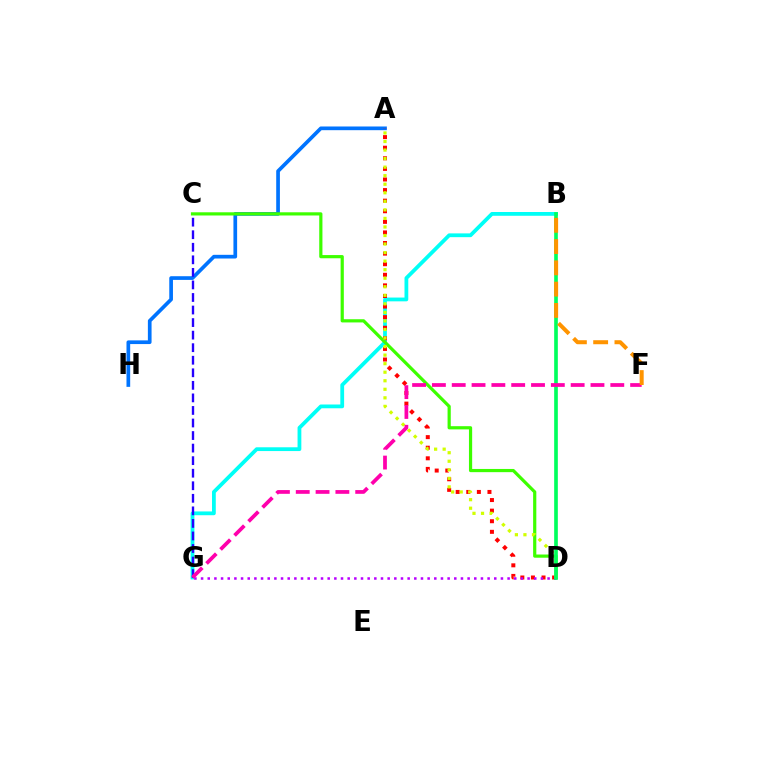{('A', 'H'): [{'color': '#0074ff', 'line_style': 'solid', 'thickness': 2.66}], ('B', 'G'): [{'color': '#00fff6', 'line_style': 'solid', 'thickness': 2.72}], ('A', 'D'): [{'color': '#ff0000', 'line_style': 'dotted', 'thickness': 2.88}, {'color': '#d1ff00', 'line_style': 'dotted', 'thickness': 2.32}], ('C', 'G'): [{'color': '#2500ff', 'line_style': 'dashed', 'thickness': 1.71}], ('C', 'D'): [{'color': '#3dff00', 'line_style': 'solid', 'thickness': 2.3}], ('D', 'G'): [{'color': '#b900ff', 'line_style': 'dotted', 'thickness': 1.81}], ('B', 'D'): [{'color': '#00ff5c', 'line_style': 'solid', 'thickness': 2.64}], ('F', 'G'): [{'color': '#ff00ac', 'line_style': 'dashed', 'thickness': 2.69}], ('B', 'F'): [{'color': '#ff9400', 'line_style': 'dashed', 'thickness': 2.89}]}